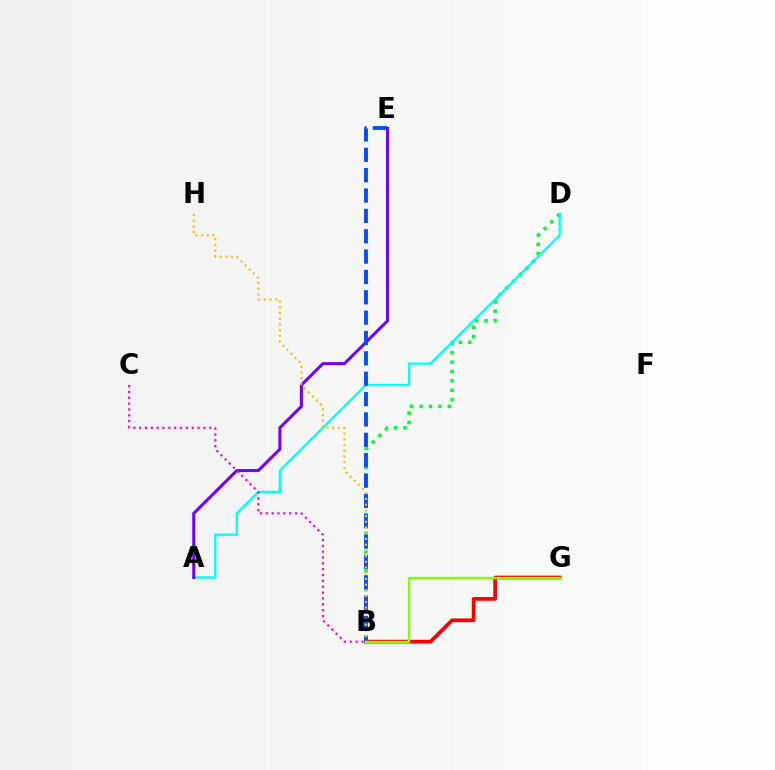{('B', 'D'): [{'color': '#00ff39', 'line_style': 'dotted', 'thickness': 2.56}], ('A', 'D'): [{'color': '#00fff6', 'line_style': 'solid', 'thickness': 1.67}], ('A', 'E'): [{'color': '#7200ff', 'line_style': 'solid', 'thickness': 2.18}], ('B', 'C'): [{'color': '#ff00cf', 'line_style': 'dotted', 'thickness': 1.59}], ('B', 'G'): [{'color': '#ff0000', 'line_style': 'solid', 'thickness': 2.68}, {'color': '#84ff00', 'line_style': 'solid', 'thickness': 1.72}], ('B', 'E'): [{'color': '#004bff', 'line_style': 'dashed', 'thickness': 2.77}], ('B', 'H'): [{'color': '#ffbd00', 'line_style': 'dotted', 'thickness': 1.55}]}